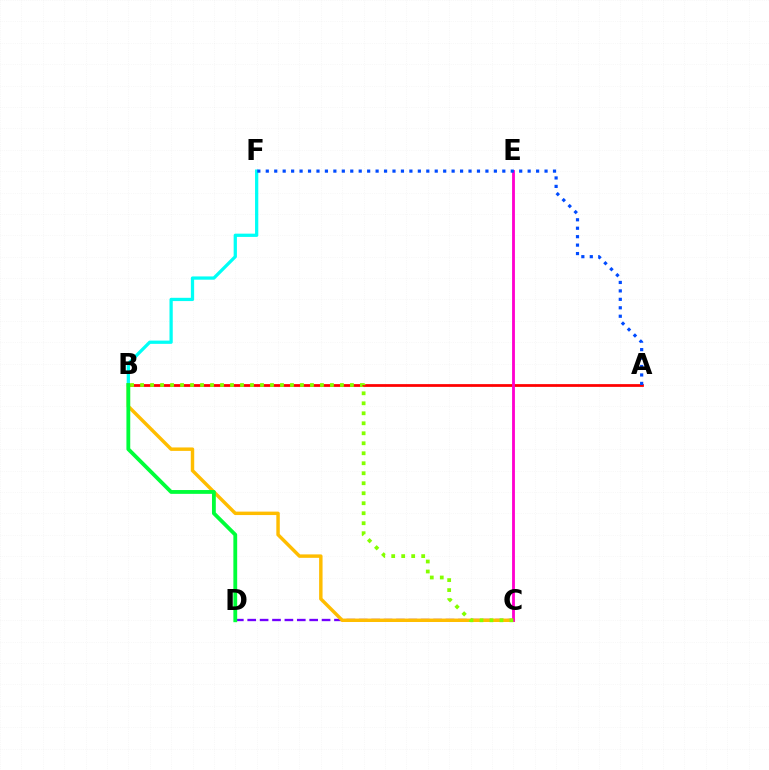{('C', 'D'): [{'color': '#7200ff', 'line_style': 'dashed', 'thickness': 1.68}], ('B', 'F'): [{'color': '#00fff6', 'line_style': 'solid', 'thickness': 2.35}], ('B', 'C'): [{'color': '#ffbd00', 'line_style': 'solid', 'thickness': 2.48}, {'color': '#84ff00', 'line_style': 'dotted', 'thickness': 2.72}], ('A', 'B'): [{'color': '#ff0000', 'line_style': 'solid', 'thickness': 1.98}], ('B', 'D'): [{'color': '#00ff39', 'line_style': 'solid', 'thickness': 2.74}], ('C', 'E'): [{'color': '#ff00cf', 'line_style': 'solid', 'thickness': 2.04}], ('A', 'F'): [{'color': '#004bff', 'line_style': 'dotted', 'thickness': 2.3}]}